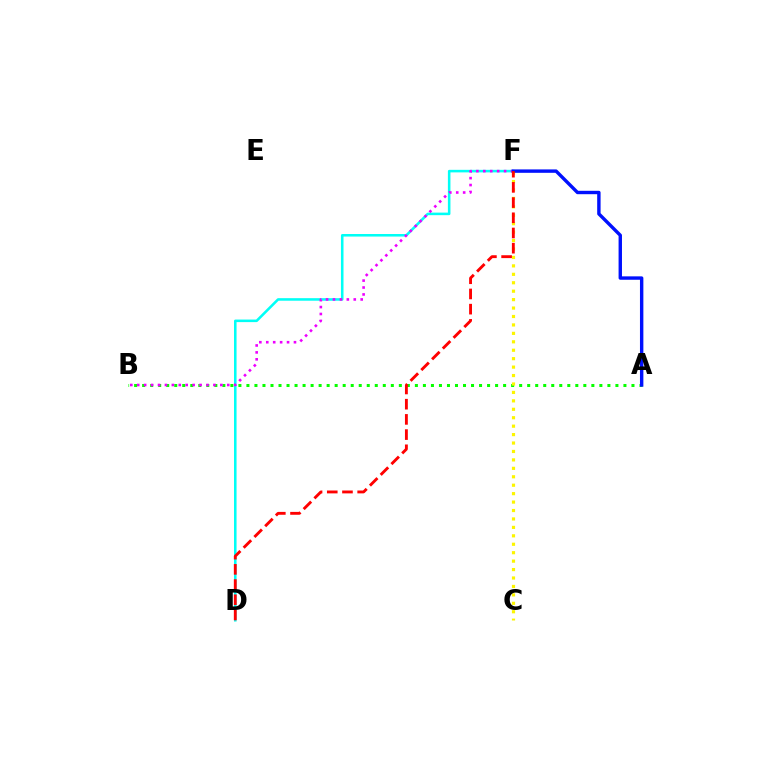{('D', 'F'): [{'color': '#00fff6', 'line_style': 'solid', 'thickness': 1.84}, {'color': '#ff0000', 'line_style': 'dashed', 'thickness': 2.07}], ('A', 'B'): [{'color': '#08ff00', 'line_style': 'dotted', 'thickness': 2.18}], ('C', 'F'): [{'color': '#fcf500', 'line_style': 'dotted', 'thickness': 2.29}], ('B', 'F'): [{'color': '#ee00ff', 'line_style': 'dotted', 'thickness': 1.88}], ('A', 'F'): [{'color': '#0010ff', 'line_style': 'solid', 'thickness': 2.45}]}